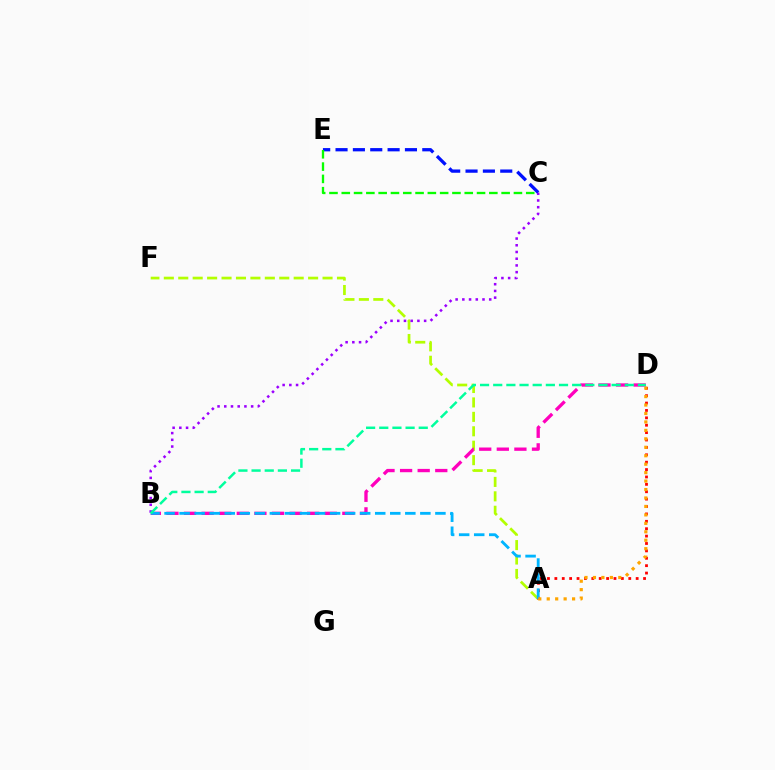{('A', 'F'): [{'color': '#b3ff00', 'line_style': 'dashed', 'thickness': 1.96}], ('B', 'D'): [{'color': '#ff00bd', 'line_style': 'dashed', 'thickness': 2.39}, {'color': '#00ff9d', 'line_style': 'dashed', 'thickness': 1.79}], ('B', 'C'): [{'color': '#9b00ff', 'line_style': 'dotted', 'thickness': 1.83}], ('C', 'E'): [{'color': '#0010ff', 'line_style': 'dashed', 'thickness': 2.36}, {'color': '#08ff00', 'line_style': 'dashed', 'thickness': 1.67}], ('A', 'D'): [{'color': '#ff0000', 'line_style': 'dotted', 'thickness': 2.01}, {'color': '#ffa500', 'line_style': 'dotted', 'thickness': 2.3}], ('A', 'B'): [{'color': '#00b5ff', 'line_style': 'dashed', 'thickness': 2.04}]}